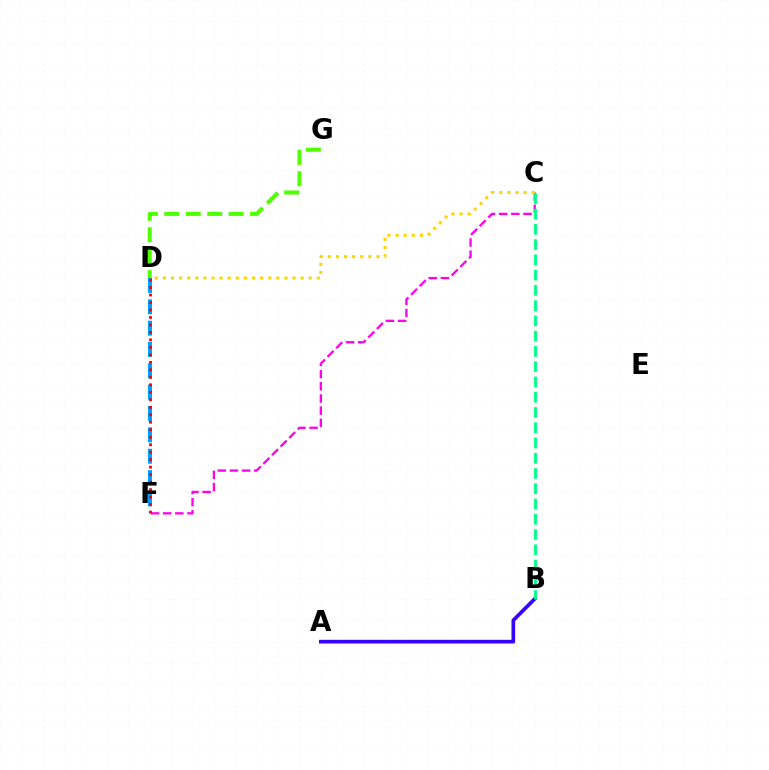{('D', 'G'): [{'color': '#4fff00', 'line_style': 'dashed', 'thickness': 2.92}], ('C', 'F'): [{'color': '#ff00ed', 'line_style': 'dashed', 'thickness': 1.65}], ('A', 'B'): [{'color': '#3700ff', 'line_style': 'solid', 'thickness': 2.65}], ('B', 'C'): [{'color': '#00ff86', 'line_style': 'dashed', 'thickness': 2.07}], ('D', 'F'): [{'color': '#009eff', 'line_style': 'dashed', 'thickness': 2.9}, {'color': '#ff0000', 'line_style': 'dotted', 'thickness': 2.03}], ('C', 'D'): [{'color': '#ffd500', 'line_style': 'dotted', 'thickness': 2.2}]}